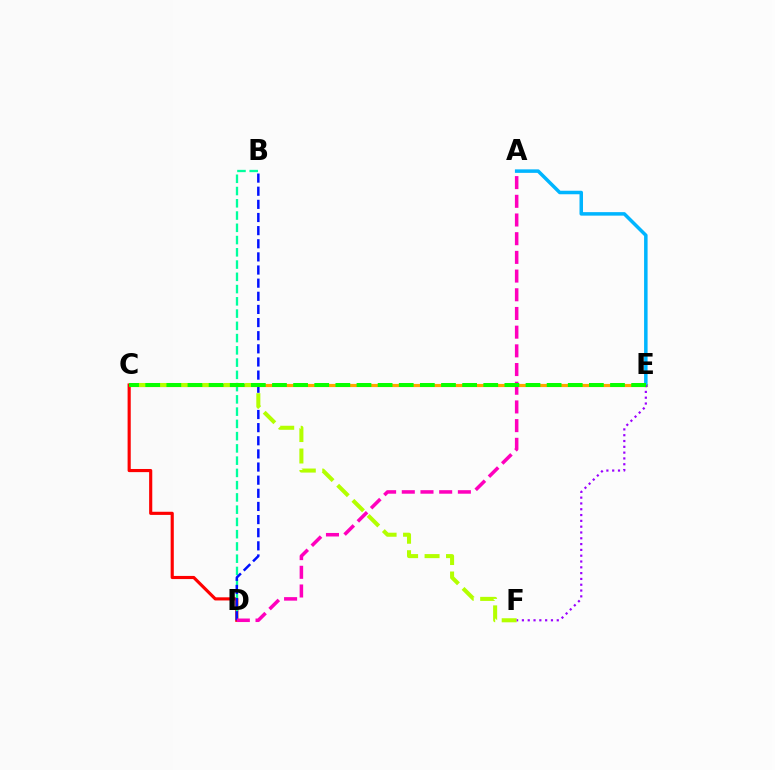{('C', 'E'): [{'color': '#ffa500', 'line_style': 'solid', 'thickness': 2.28}, {'color': '#08ff00', 'line_style': 'dashed', 'thickness': 2.87}], ('C', 'D'): [{'color': '#ff0000', 'line_style': 'solid', 'thickness': 2.26}], ('B', 'D'): [{'color': '#00ff9d', 'line_style': 'dashed', 'thickness': 1.66}, {'color': '#0010ff', 'line_style': 'dashed', 'thickness': 1.78}], ('A', 'E'): [{'color': '#00b5ff', 'line_style': 'solid', 'thickness': 2.52}], ('C', 'F'): [{'color': '#b3ff00', 'line_style': 'dashed', 'thickness': 2.91}], ('E', 'F'): [{'color': '#9b00ff', 'line_style': 'dotted', 'thickness': 1.58}], ('A', 'D'): [{'color': '#ff00bd', 'line_style': 'dashed', 'thickness': 2.54}]}